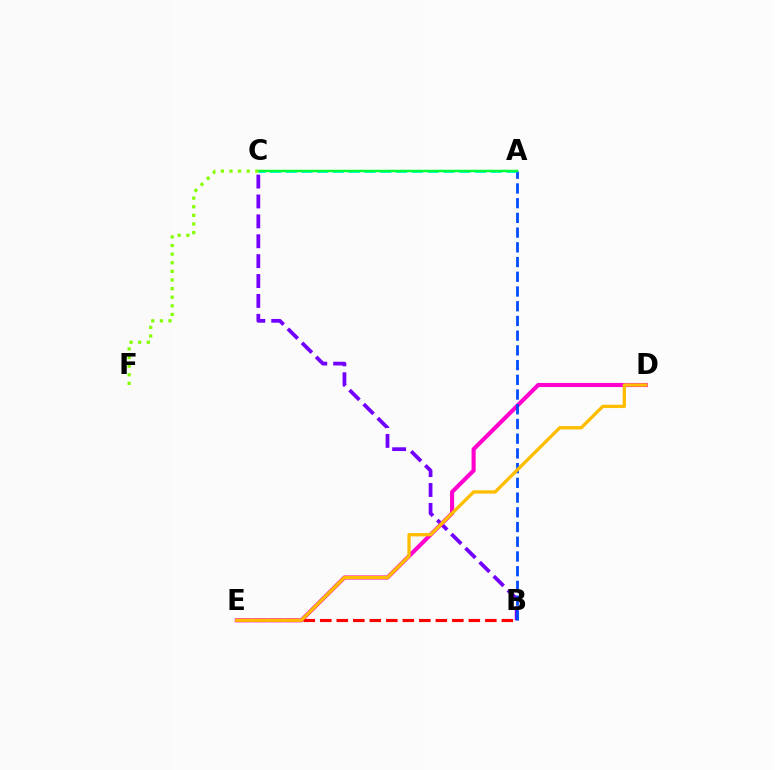{('B', 'C'): [{'color': '#7200ff', 'line_style': 'dashed', 'thickness': 2.7}], ('A', 'C'): [{'color': '#00fff6', 'line_style': 'dashed', 'thickness': 2.14}, {'color': '#00ff39', 'line_style': 'solid', 'thickness': 1.79}], ('D', 'E'): [{'color': '#ff00cf', 'line_style': 'solid', 'thickness': 2.96}, {'color': '#ffbd00', 'line_style': 'solid', 'thickness': 2.38}], ('B', 'E'): [{'color': '#ff0000', 'line_style': 'dashed', 'thickness': 2.24}], ('A', 'B'): [{'color': '#004bff', 'line_style': 'dashed', 'thickness': 2.0}], ('C', 'F'): [{'color': '#84ff00', 'line_style': 'dotted', 'thickness': 2.34}]}